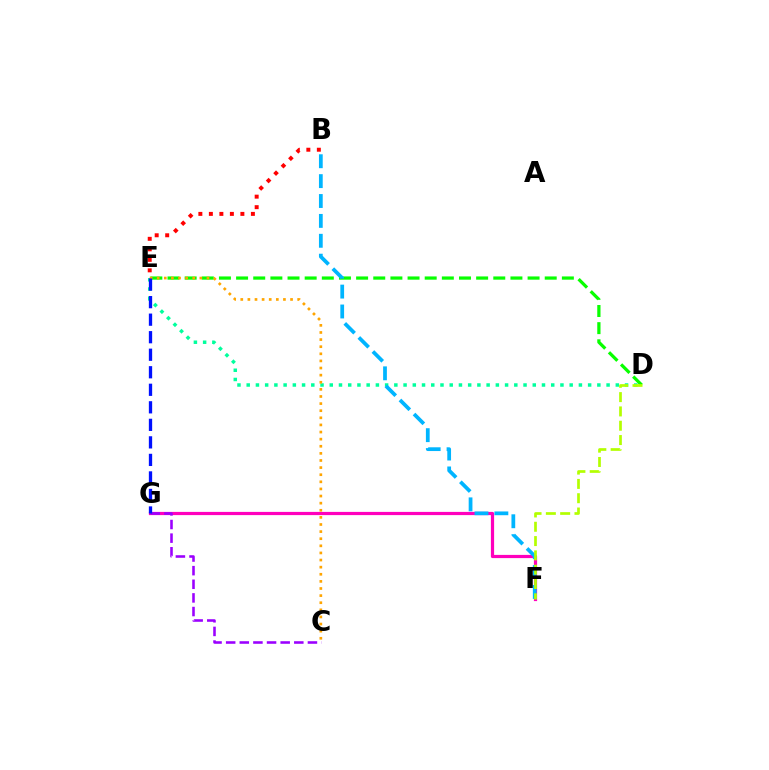{('F', 'G'): [{'color': '#ff00bd', 'line_style': 'solid', 'thickness': 2.31}], ('C', 'G'): [{'color': '#9b00ff', 'line_style': 'dashed', 'thickness': 1.85}], ('D', 'E'): [{'color': '#00ff9d', 'line_style': 'dotted', 'thickness': 2.51}, {'color': '#08ff00', 'line_style': 'dashed', 'thickness': 2.33}], ('B', 'F'): [{'color': '#00b5ff', 'line_style': 'dashed', 'thickness': 2.7}], ('D', 'F'): [{'color': '#b3ff00', 'line_style': 'dashed', 'thickness': 1.94}], ('C', 'E'): [{'color': '#ffa500', 'line_style': 'dotted', 'thickness': 1.93}], ('B', 'E'): [{'color': '#ff0000', 'line_style': 'dotted', 'thickness': 2.85}], ('E', 'G'): [{'color': '#0010ff', 'line_style': 'dashed', 'thickness': 2.38}]}